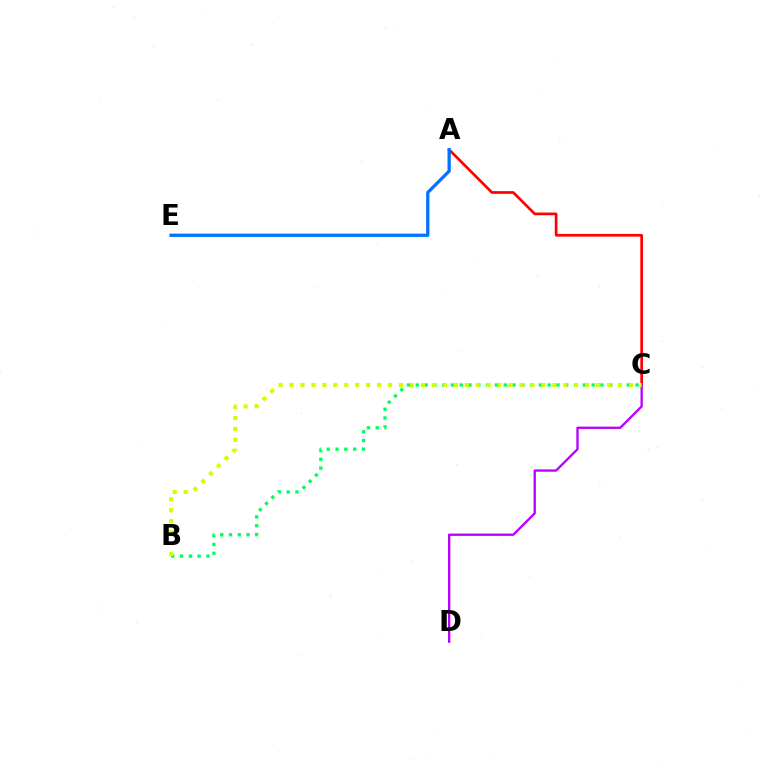{('A', 'C'): [{'color': '#ff0000', 'line_style': 'solid', 'thickness': 1.94}], ('A', 'E'): [{'color': '#0074ff', 'line_style': 'solid', 'thickness': 2.36}], ('C', 'D'): [{'color': '#b900ff', 'line_style': 'solid', 'thickness': 1.67}], ('B', 'C'): [{'color': '#00ff5c', 'line_style': 'dotted', 'thickness': 2.39}, {'color': '#d1ff00', 'line_style': 'dotted', 'thickness': 2.98}]}